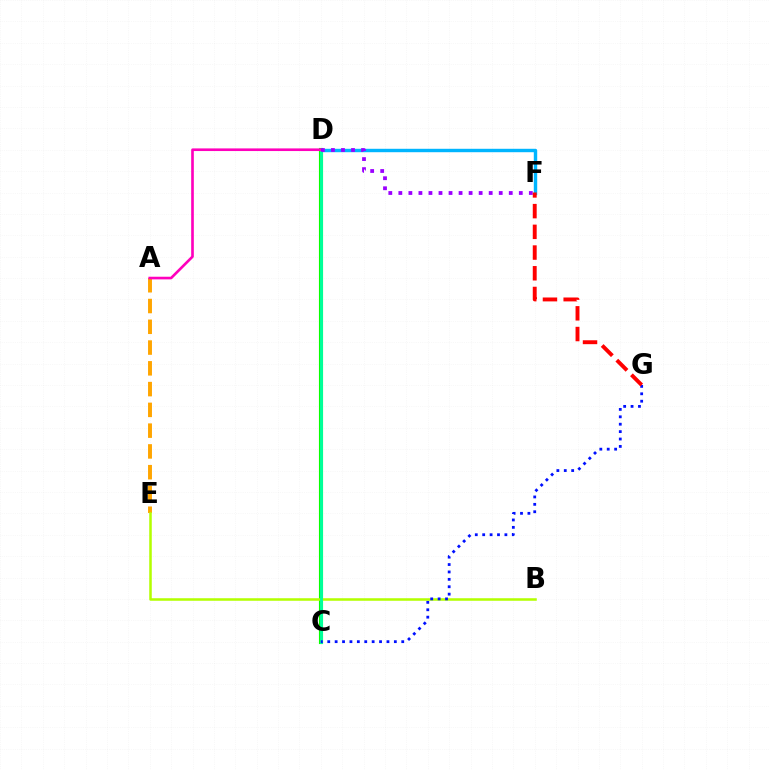{('D', 'F'): [{'color': '#00b5ff', 'line_style': 'solid', 'thickness': 2.46}, {'color': '#9b00ff', 'line_style': 'dotted', 'thickness': 2.73}], ('A', 'E'): [{'color': '#ffa500', 'line_style': 'dashed', 'thickness': 2.82}], ('C', 'D'): [{'color': '#08ff00', 'line_style': 'solid', 'thickness': 2.97}, {'color': '#00ff9d', 'line_style': 'solid', 'thickness': 2.11}], ('B', 'E'): [{'color': '#b3ff00', 'line_style': 'solid', 'thickness': 1.83}], ('C', 'G'): [{'color': '#0010ff', 'line_style': 'dotted', 'thickness': 2.01}], ('A', 'D'): [{'color': '#ff00bd', 'line_style': 'solid', 'thickness': 1.9}], ('F', 'G'): [{'color': '#ff0000', 'line_style': 'dashed', 'thickness': 2.81}]}